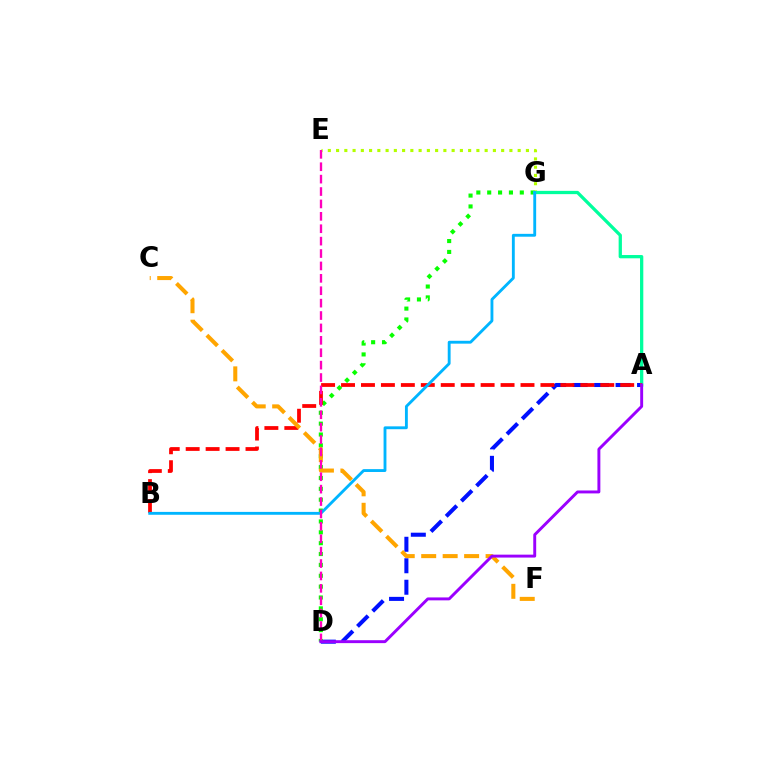{('A', 'D'): [{'color': '#0010ff', 'line_style': 'dashed', 'thickness': 2.92}, {'color': '#9b00ff', 'line_style': 'solid', 'thickness': 2.1}], ('D', 'G'): [{'color': '#08ff00', 'line_style': 'dotted', 'thickness': 2.95}], ('E', 'G'): [{'color': '#b3ff00', 'line_style': 'dotted', 'thickness': 2.24}], ('A', 'G'): [{'color': '#00ff9d', 'line_style': 'solid', 'thickness': 2.36}], ('A', 'B'): [{'color': '#ff0000', 'line_style': 'dashed', 'thickness': 2.71}], ('C', 'F'): [{'color': '#ffa500', 'line_style': 'dashed', 'thickness': 2.92}], ('B', 'G'): [{'color': '#00b5ff', 'line_style': 'solid', 'thickness': 2.06}], ('D', 'E'): [{'color': '#ff00bd', 'line_style': 'dashed', 'thickness': 1.68}]}